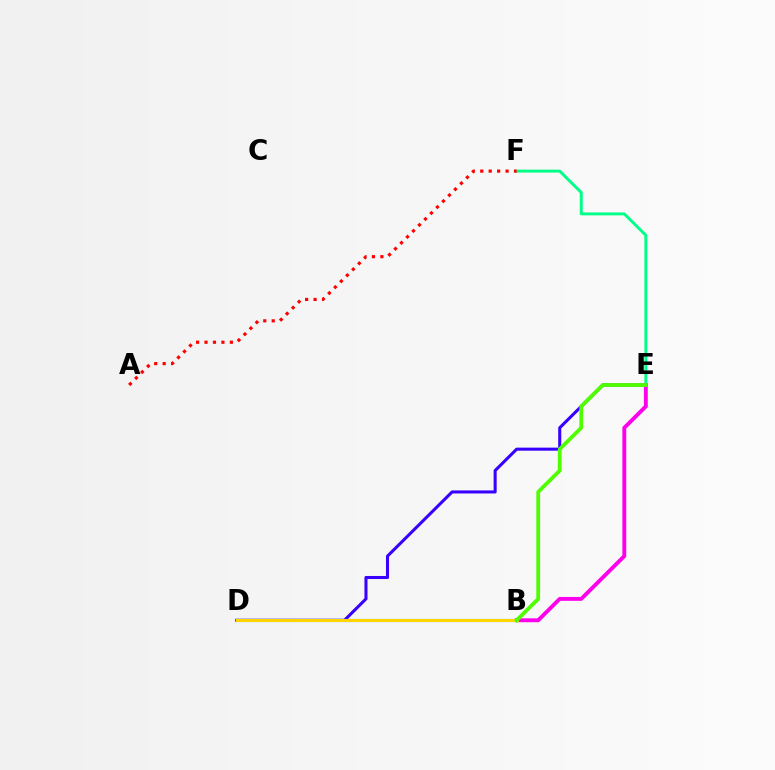{('D', 'E'): [{'color': '#3700ff', 'line_style': 'solid', 'thickness': 2.2}], ('E', 'F'): [{'color': '#00ff86', 'line_style': 'solid', 'thickness': 2.11}], ('B', 'D'): [{'color': '#009eff', 'line_style': 'solid', 'thickness': 2.23}, {'color': '#ffd500', 'line_style': 'solid', 'thickness': 2.2}], ('B', 'E'): [{'color': '#ff00ed', 'line_style': 'solid', 'thickness': 2.79}, {'color': '#4fff00', 'line_style': 'solid', 'thickness': 2.72}], ('A', 'F'): [{'color': '#ff0000', 'line_style': 'dotted', 'thickness': 2.29}]}